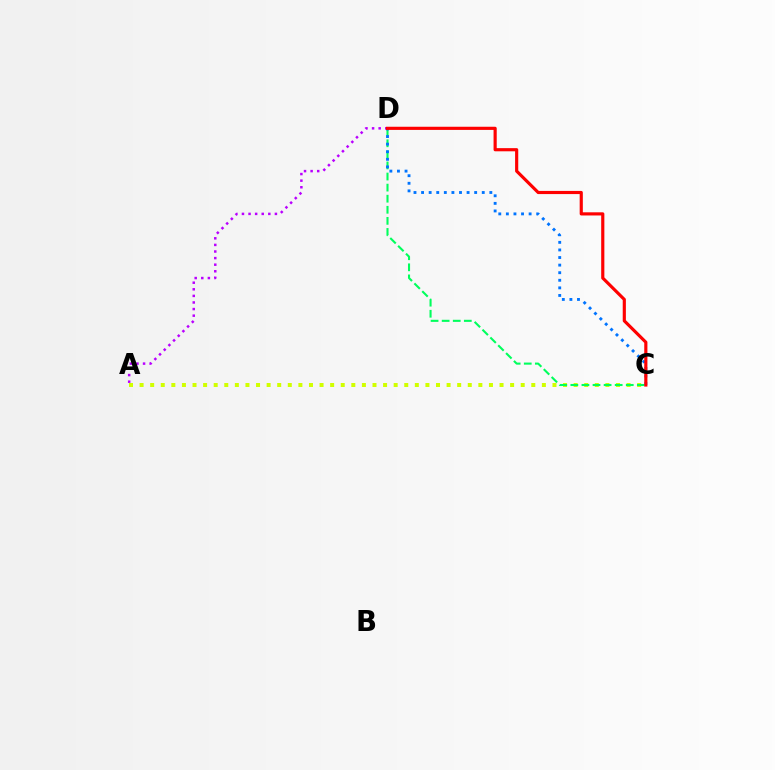{('A', 'D'): [{'color': '#b900ff', 'line_style': 'dotted', 'thickness': 1.79}], ('A', 'C'): [{'color': '#d1ff00', 'line_style': 'dotted', 'thickness': 2.88}], ('C', 'D'): [{'color': '#00ff5c', 'line_style': 'dashed', 'thickness': 1.51}, {'color': '#0074ff', 'line_style': 'dotted', 'thickness': 2.06}, {'color': '#ff0000', 'line_style': 'solid', 'thickness': 2.27}]}